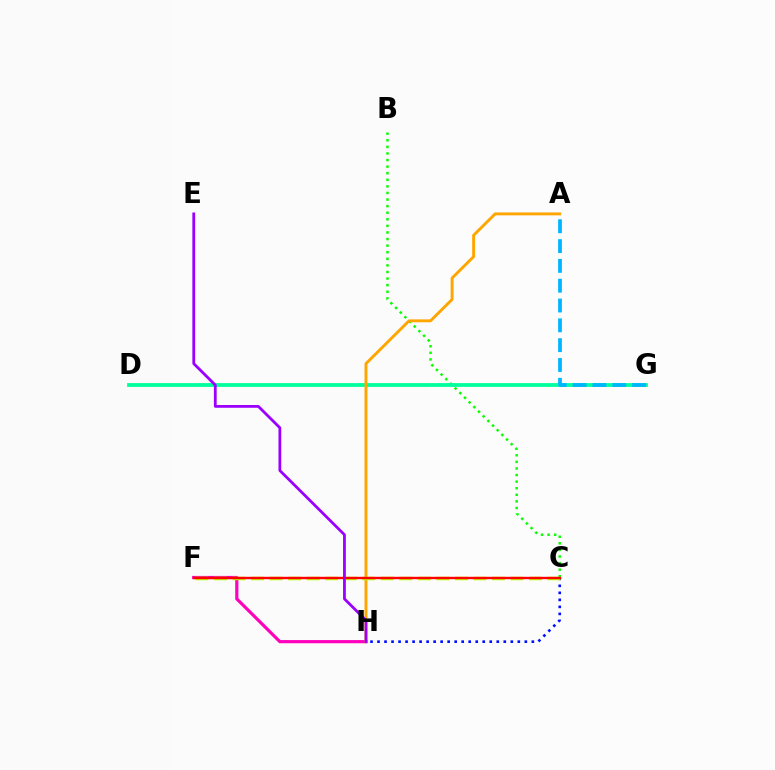{('F', 'H'): [{'color': '#ff00bd', 'line_style': 'solid', 'thickness': 2.29}], ('C', 'H'): [{'color': '#0010ff', 'line_style': 'dotted', 'thickness': 1.91}], ('B', 'C'): [{'color': '#08ff00', 'line_style': 'dotted', 'thickness': 1.79}], ('D', 'G'): [{'color': '#00ff9d', 'line_style': 'solid', 'thickness': 2.73}], ('A', 'H'): [{'color': '#ffa500', 'line_style': 'solid', 'thickness': 2.08}], ('C', 'F'): [{'color': '#b3ff00', 'line_style': 'dashed', 'thickness': 2.52}, {'color': '#ff0000', 'line_style': 'solid', 'thickness': 1.72}], ('A', 'G'): [{'color': '#00b5ff', 'line_style': 'dashed', 'thickness': 2.69}], ('E', 'H'): [{'color': '#9b00ff', 'line_style': 'solid', 'thickness': 2.01}]}